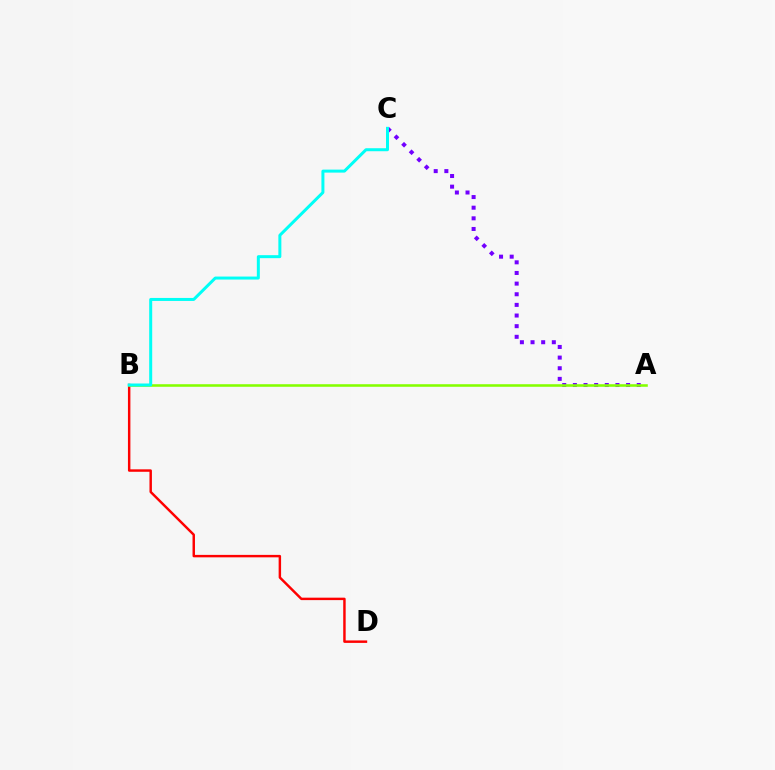{('A', 'C'): [{'color': '#7200ff', 'line_style': 'dotted', 'thickness': 2.89}], ('B', 'D'): [{'color': '#ff0000', 'line_style': 'solid', 'thickness': 1.76}], ('A', 'B'): [{'color': '#84ff00', 'line_style': 'solid', 'thickness': 1.85}], ('B', 'C'): [{'color': '#00fff6', 'line_style': 'solid', 'thickness': 2.16}]}